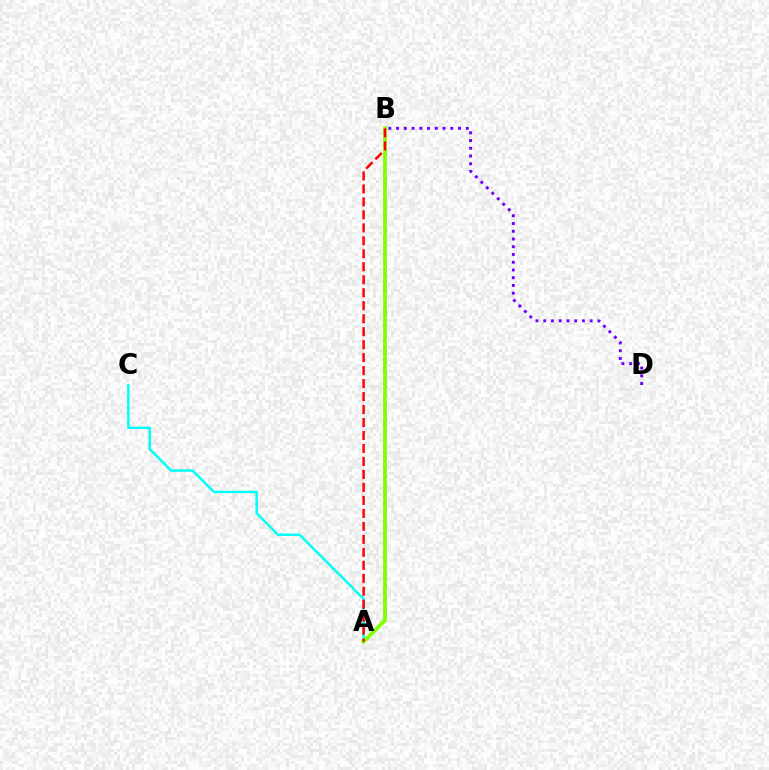{('A', 'C'): [{'color': '#00fff6', 'line_style': 'solid', 'thickness': 1.76}], ('A', 'B'): [{'color': '#84ff00', 'line_style': 'solid', 'thickness': 2.8}, {'color': '#ff0000', 'line_style': 'dashed', 'thickness': 1.76}], ('B', 'D'): [{'color': '#7200ff', 'line_style': 'dotted', 'thickness': 2.1}]}